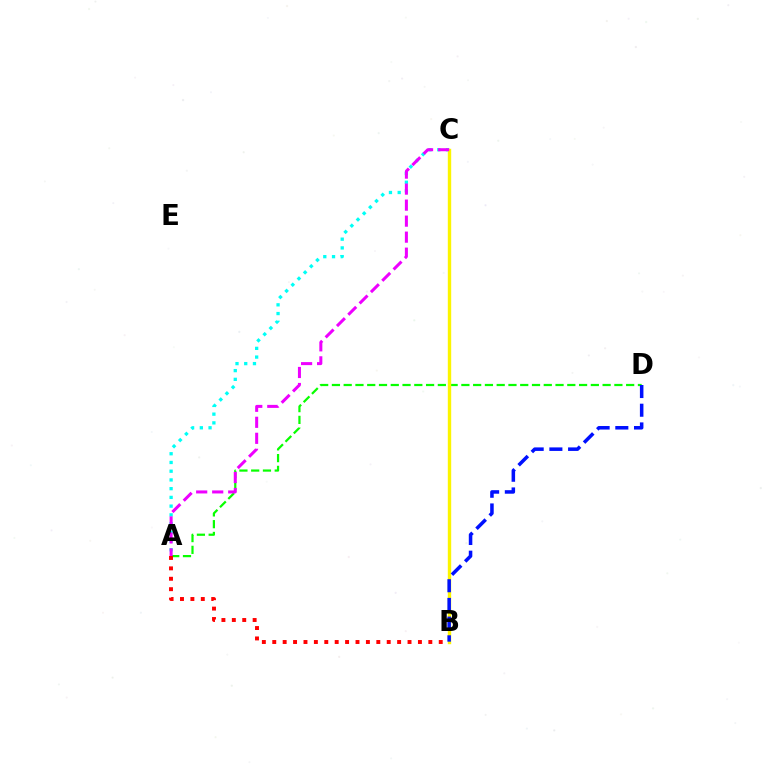{('A', 'C'): [{'color': '#00fff6', 'line_style': 'dotted', 'thickness': 2.37}, {'color': '#ee00ff', 'line_style': 'dashed', 'thickness': 2.18}], ('A', 'D'): [{'color': '#08ff00', 'line_style': 'dashed', 'thickness': 1.6}], ('B', 'C'): [{'color': '#fcf500', 'line_style': 'solid', 'thickness': 2.44}], ('B', 'D'): [{'color': '#0010ff', 'line_style': 'dashed', 'thickness': 2.54}], ('A', 'B'): [{'color': '#ff0000', 'line_style': 'dotted', 'thickness': 2.83}]}